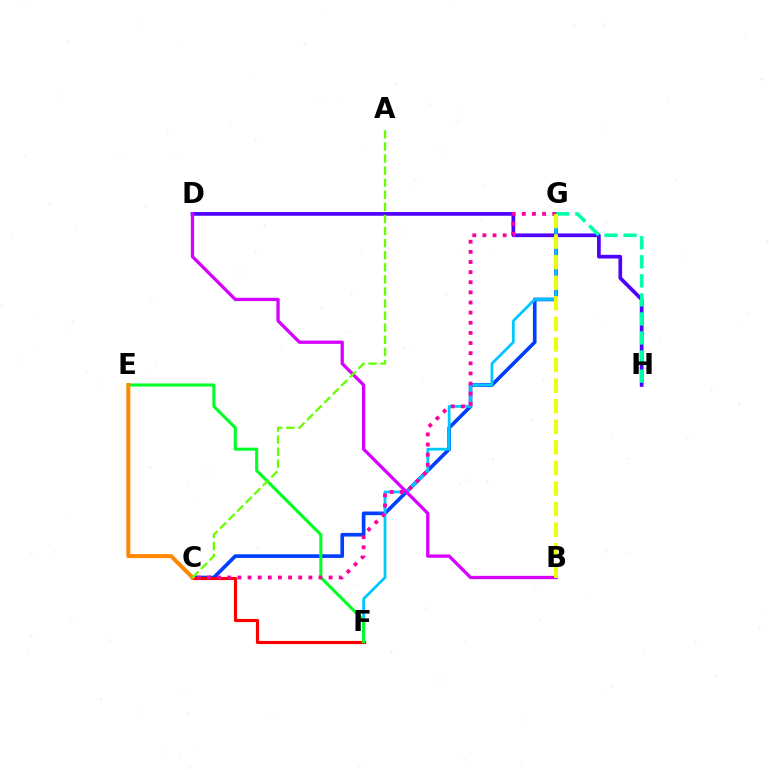{('C', 'G'): [{'color': '#003fff', 'line_style': 'solid', 'thickness': 2.63}, {'color': '#ff00a0', 'line_style': 'dotted', 'thickness': 2.75}], ('D', 'H'): [{'color': '#4f00ff', 'line_style': 'solid', 'thickness': 2.66}], ('F', 'G'): [{'color': '#00c7ff', 'line_style': 'solid', 'thickness': 1.99}], ('C', 'F'): [{'color': '#ff0000', 'line_style': 'solid', 'thickness': 2.26}], ('E', 'F'): [{'color': '#00ff27', 'line_style': 'solid', 'thickness': 2.21}], ('G', 'H'): [{'color': '#00ffaf', 'line_style': 'dashed', 'thickness': 2.59}], ('B', 'D'): [{'color': '#d600ff', 'line_style': 'solid', 'thickness': 2.36}], ('B', 'G'): [{'color': '#eeff00', 'line_style': 'dashed', 'thickness': 2.8}], ('C', 'E'): [{'color': '#ff8800', 'line_style': 'solid', 'thickness': 2.88}], ('A', 'C'): [{'color': '#66ff00', 'line_style': 'dashed', 'thickness': 1.64}]}